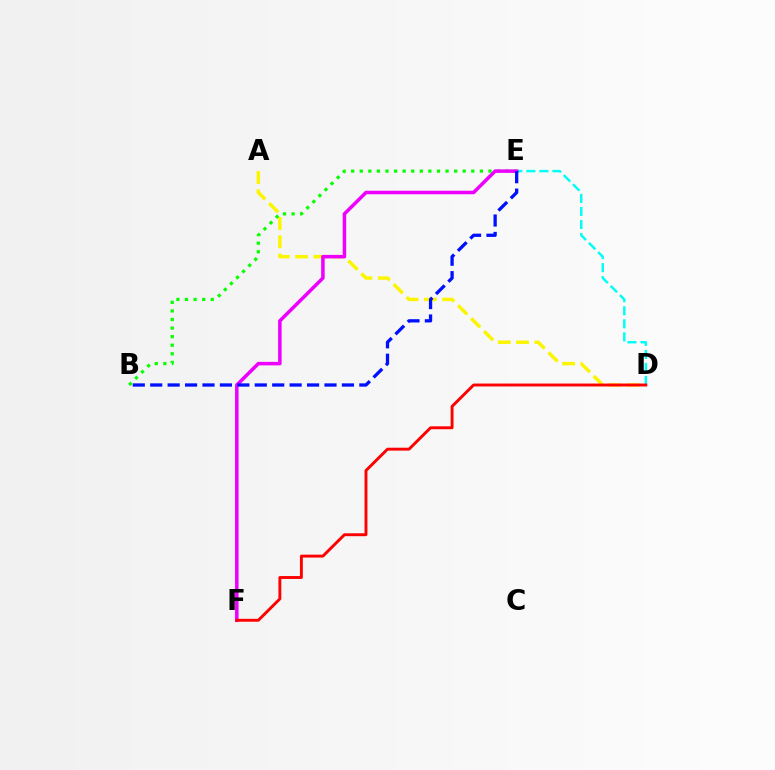{('A', 'D'): [{'color': '#fcf500', 'line_style': 'dashed', 'thickness': 2.49}], ('B', 'E'): [{'color': '#08ff00', 'line_style': 'dotted', 'thickness': 2.33}, {'color': '#0010ff', 'line_style': 'dashed', 'thickness': 2.37}], ('D', 'E'): [{'color': '#00fff6', 'line_style': 'dashed', 'thickness': 1.77}], ('E', 'F'): [{'color': '#ee00ff', 'line_style': 'solid', 'thickness': 2.53}], ('D', 'F'): [{'color': '#ff0000', 'line_style': 'solid', 'thickness': 2.09}]}